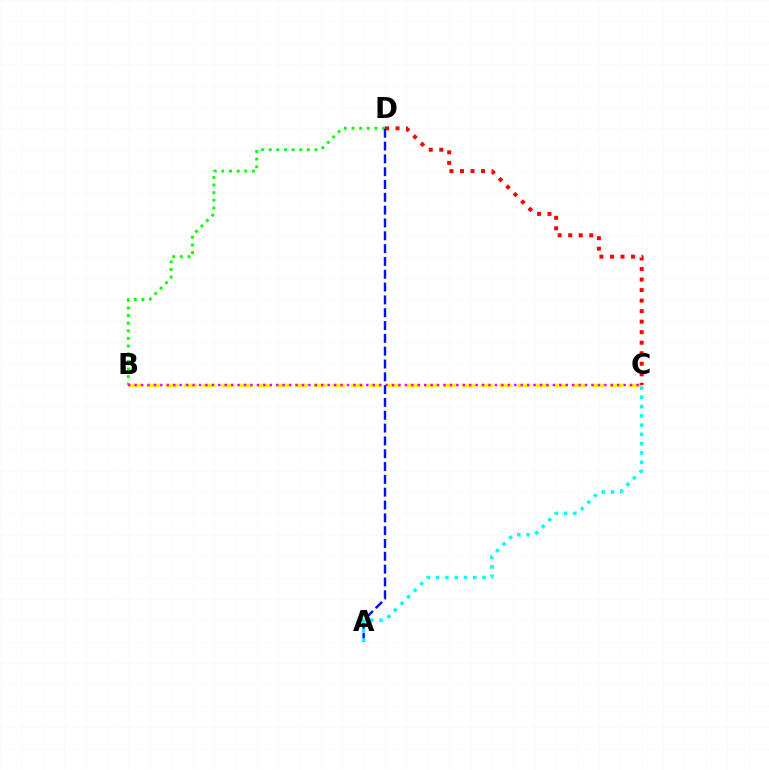{('B', 'C'): [{'color': '#fcf500', 'line_style': 'dashed', 'thickness': 2.52}, {'color': '#ee00ff', 'line_style': 'dotted', 'thickness': 1.75}], ('B', 'D'): [{'color': '#08ff00', 'line_style': 'dotted', 'thickness': 2.08}], ('C', 'D'): [{'color': '#ff0000', 'line_style': 'dotted', 'thickness': 2.86}], ('A', 'D'): [{'color': '#0010ff', 'line_style': 'dashed', 'thickness': 1.74}], ('A', 'C'): [{'color': '#00fff6', 'line_style': 'dotted', 'thickness': 2.52}]}